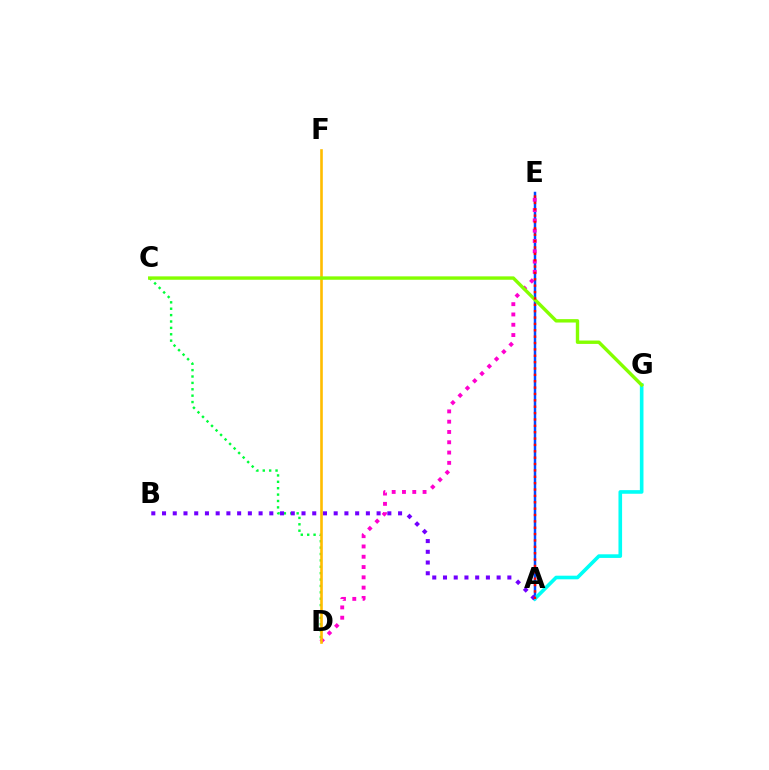{('A', 'E'): [{'color': '#004bff', 'line_style': 'solid', 'thickness': 1.78}, {'color': '#ff0000', 'line_style': 'dotted', 'thickness': 1.73}], ('A', 'G'): [{'color': '#00fff6', 'line_style': 'solid', 'thickness': 2.61}], ('D', 'E'): [{'color': '#ff00cf', 'line_style': 'dotted', 'thickness': 2.8}], ('C', 'D'): [{'color': '#00ff39', 'line_style': 'dotted', 'thickness': 1.74}], ('D', 'F'): [{'color': '#ffbd00', 'line_style': 'solid', 'thickness': 1.88}], ('A', 'B'): [{'color': '#7200ff', 'line_style': 'dotted', 'thickness': 2.92}], ('C', 'G'): [{'color': '#84ff00', 'line_style': 'solid', 'thickness': 2.44}]}